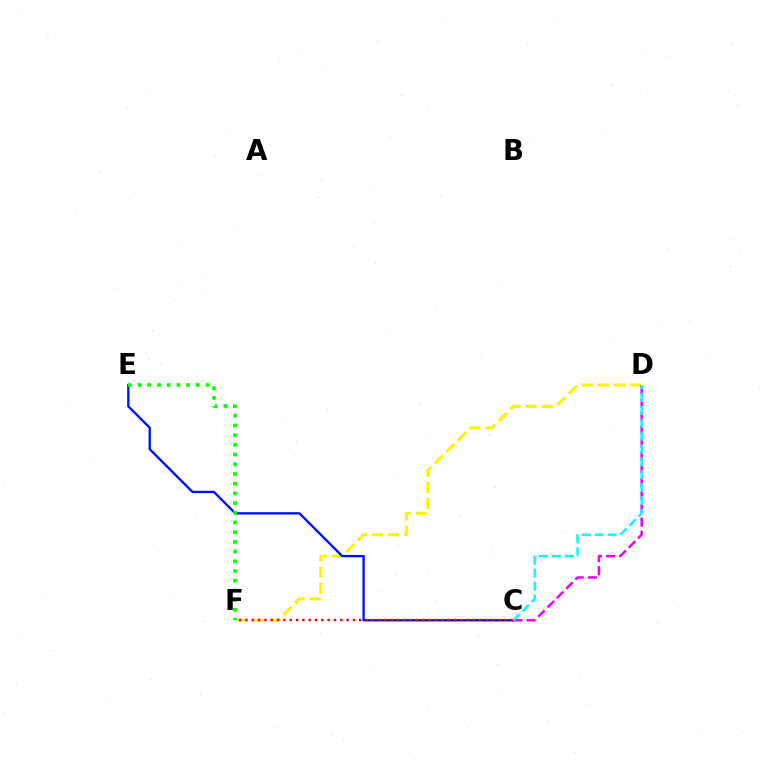{('D', 'F'): [{'color': '#fcf500', 'line_style': 'dashed', 'thickness': 2.21}], ('C', 'E'): [{'color': '#0010ff', 'line_style': 'solid', 'thickness': 1.68}], ('C', 'D'): [{'color': '#ee00ff', 'line_style': 'dashed', 'thickness': 1.79}, {'color': '#00fff6', 'line_style': 'dashed', 'thickness': 1.75}], ('C', 'F'): [{'color': '#ff0000', 'line_style': 'dotted', 'thickness': 1.72}], ('E', 'F'): [{'color': '#08ff00', 'line_style': 'dotted', 'thickness': 2.64}]}